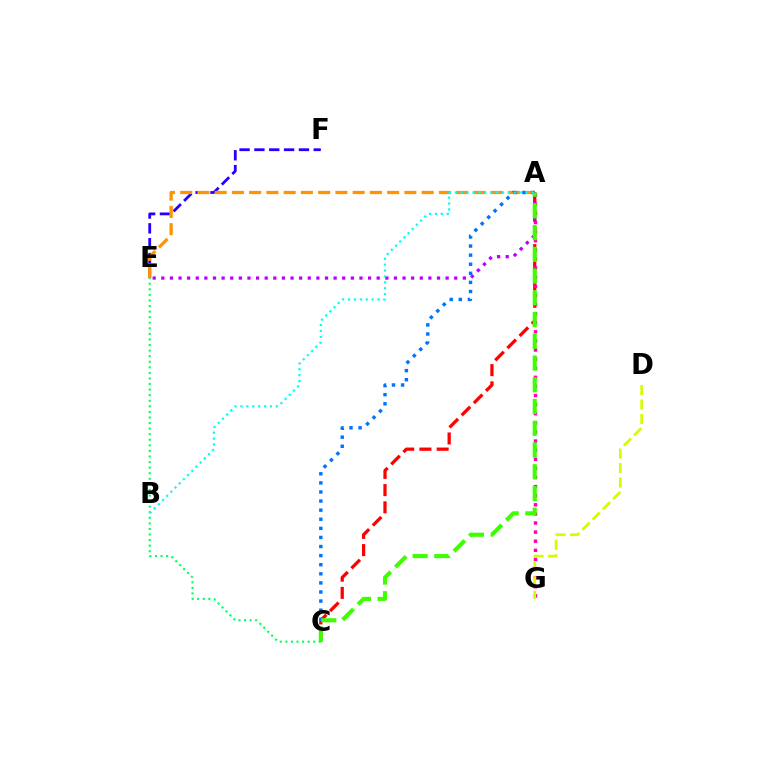{('E', 'F'): [{'color': '#2500ff', 'line_style': 'dashed', 'thickness': 2.02}], ('A', 'E'): [{'color': '#ff9400', 'line_style': 'dashed', 'thickness': 2.34}, {'color': '#b900ff', 'line_style': 'dotted', 'thickness': 2.34}], ('A', 'C'): [{'color': '#ff0000', 'line_style': 'dashed', 'thickness': 2.34}, {'color': '#0074ff', 'line_style': 'dotted', 'thickness': 2.47}, {'color': '#3dff00', 'line_style': 'dashed', 'thickness': 2.95}], ('A', 'G'): [{'color': '#ff00ac', 'line_style': 'dotted', 'thickness': 2.47}], ('C', 'E'): [{'color': '#00ff5c', 'line_style': 'dotted', 'thickness': 1.51}], ('A', 'B'): [{'color': '#00fff6', 'line_style': 'dotted', 'thickness': 1.6}], ('D', 'G'): [{'color': '#d1ff00', 'line_style': 'dashed', 'thickness': 1.97}]}